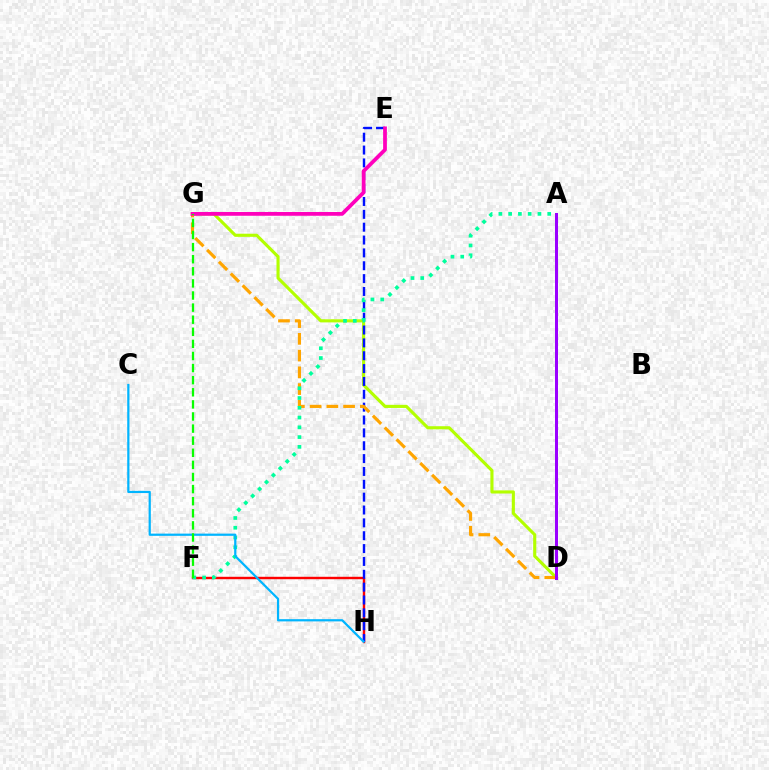{('F', 'H'): [{'color': '#ff0000', 'line_style': 'solid', 'thickness': 1.74}], ('D', 'G'): [{'color': '#b3ff00', 'line_style': 'solid', 'thickness': 2.25}, {'color': '#ffa500', 'line_style': 'dashed', 'thickness': 2.27}], ('E', 'H'): [{'color': '#0010ff', 'line_style': 'dashed', 'thickness': 1.75}], ('E', 'G'): [{'color': '#ff00bd', 'line_style': 'solid', 'thickness': 2.7}], ('A', 'D'): [{'color': '#9b00ff', 'line_style': 'solid', 'thickness': 2.16}], ('A', 'F'): [{'color': '#00ff9d', 'line_style': 'dotted', 'thickness': 2.65}], ('C', 'H'): [{'color': '#00b5ff', 'line_style': 'solid', 'thickness': 1.6}], ('F', 'G'): [{'color': '#08ff00', 'line_style': 'dashed', 'thickness': 1.64}]}